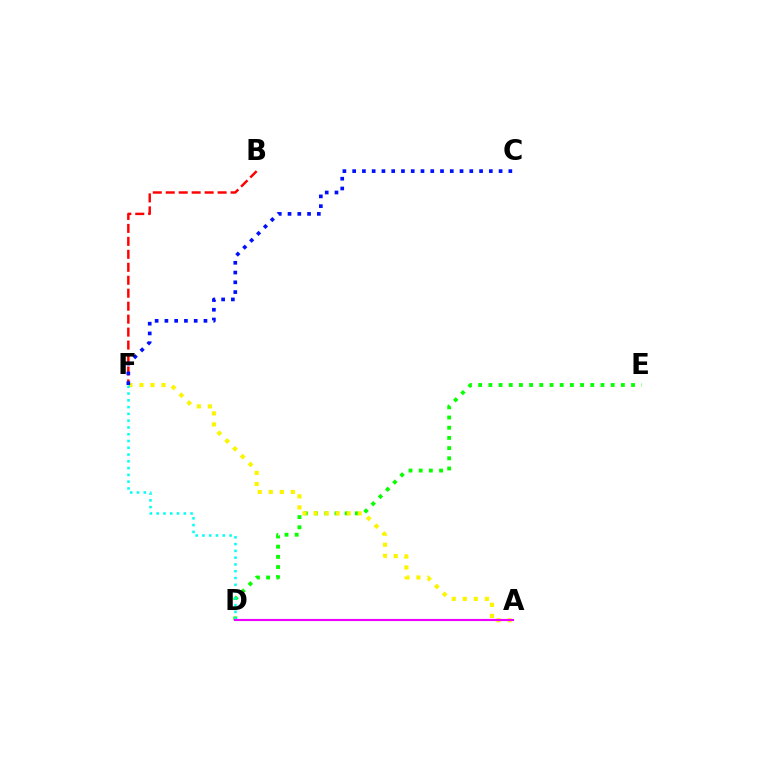{('D', 'E'): [{'color': '#08ff00', 'line_style': 'dotted', 'thickness': 2.77}], ('A', 'F'): [{'color': '#fcf500', 'line_style': 'dotted', 'thickness': 3.0}], ('D', 'F'): [{'color': '#00fff6', 'line_style': 'dotted', 'thickness': 1.84}], ('A', 'D'): [{'color': '#ee00ff', 'line_style': 'solid', 'thickness': 1.53}], ('B', 'F'): [{'color': '#ff0000', 'line_style': 'dashed', 'thickness': 1.76}], ('C', 'F'): [{'color': '#0010ff', 'line_style': 'dotted', 'thickness': 2.65}]}